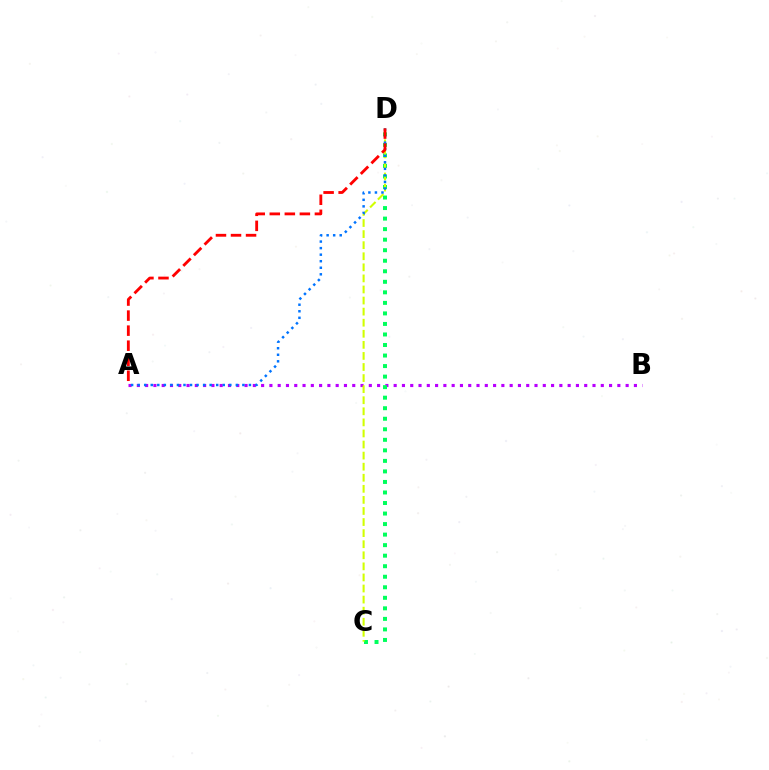{('A', 'B'): [{'color': '#b900ff', 'line_style': 'dotted', 'thickness': 2.25}], ('C', 'D'): [{'color': '#00ff5c', 'line_style': 'dotted', 'thickness': 2.86}, {'color': '#d1ff00', 'line_style': 'dashed', 'thickness': 1.5}], ('A', 'D'): [{'color': '#0074ff', 'line_style': 'dotted', 'thickness': 1.78}, {'color': '#ff0000', 'line_style': 'dashed', 'thickness': 2.04}]}